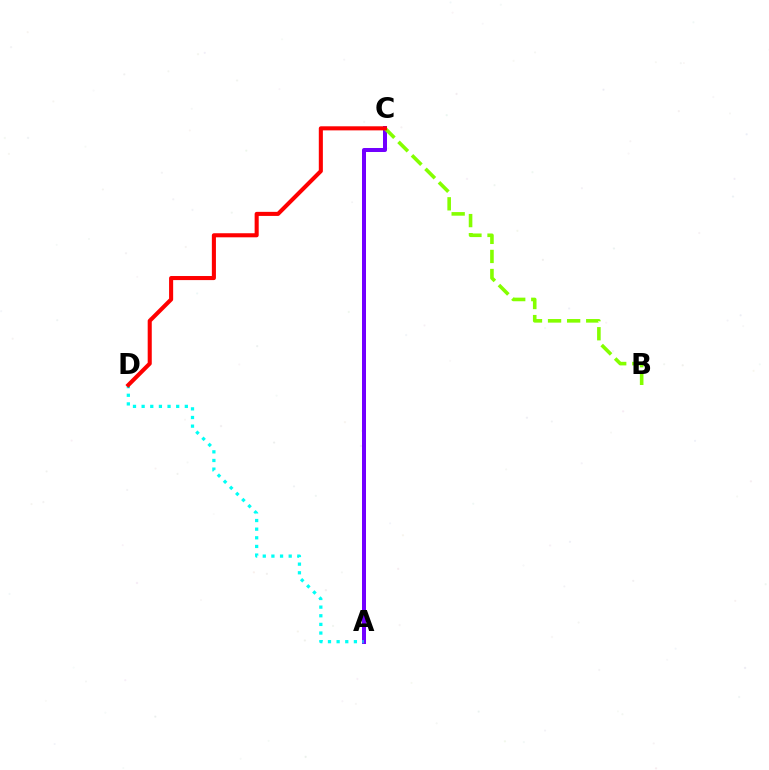{('A', 'C'): [{'color': '#7200ff', 'line_style': 'solid', 'thickness': 2.89}], ('B', 'C'): [{'color': '#84ff00', 'line_style': 'dashed', 'thickness': 2.59}], ('A', 'D'): [{'color': '#00fff6', 'line_style': 'dotted', 'thickness': 2.35}], ('C', 'D'): [{'color': '#ff0000', 'line_style': 'solid', 'thickness': 2.93}]}